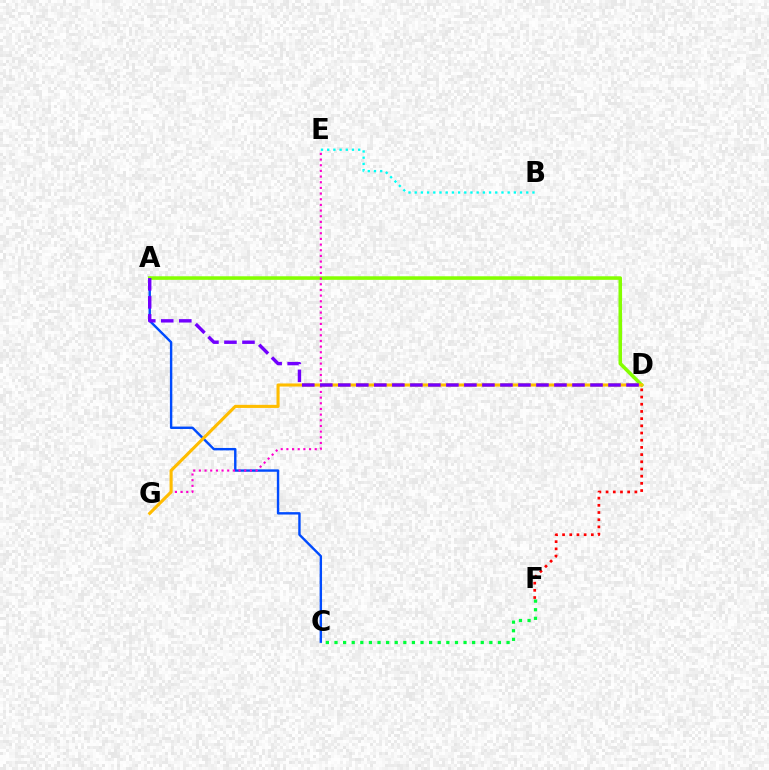{('A', 'C'): [{'color': '#004bff', 'line_style': 'solid', 'thickness': 1.73}], ('A', 'D'): [{'color': '#84ff00', 'line_style': 'solid', 'thickness': 2.56}, {'color': '#7200ff', 'line_style': 'dashed', 'thickness': 2.45}], ('C', 'F'): [{'color': '#00ff39', 'line_style': 'dotted', 'thickness': 2.34}], ('E', 'G'): [{'color': '#ff00cf', 'line_style': 'dotted', 'thickness': 1.54}], ('B', 'E'): [{'color': '#00fff6', 'line_style': 'dotted', 'thickness': 1.68}], ('D', 'G'): [{'color': '#ffbd00', 'line_style': 'solid', 'thickness': 2.23}], ('D', 'F'): [{'color': '#ff0000', 'line_style': 'dotted', 'thickness': 1.95}]}